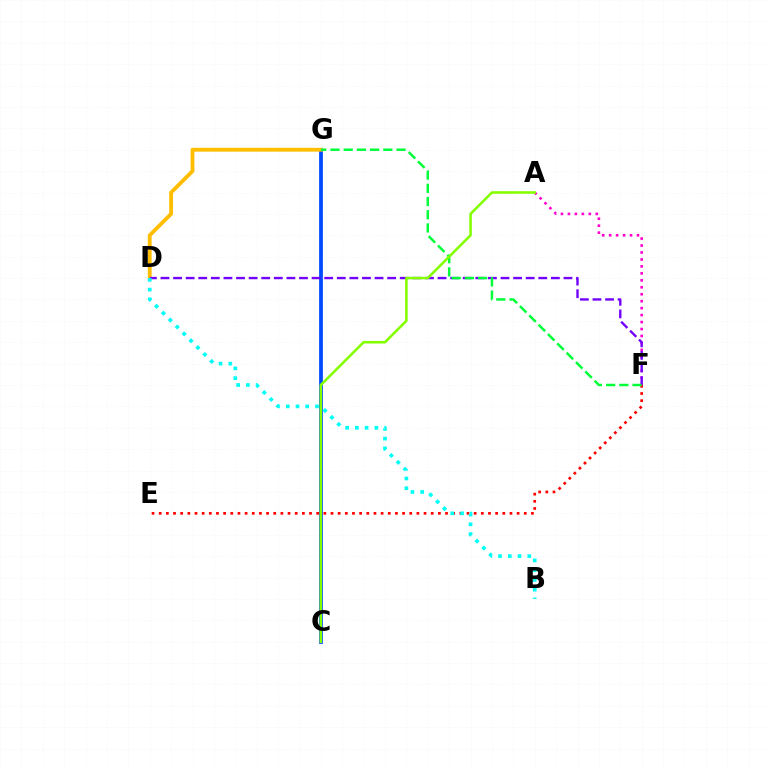{('A', 'F'): [{'color': '#ff00cf', 'line_style': 'dotted', 'thickness': 1.89}], ('E', 'F'): [{'color': '#ff0000', 'line_style': 'dotted', 'thickness': 1.94}], ('C', 'G'): [{'color': '#004bff', 'line_style': 'solid', 'thickness': 2.71}], ('D', 'G'): [{'color': '#ffbd00', 'line_style': 'solid', 'thickness': 2.75}], ('D', 'F'): [{'color': '#7200ff', 'line_style': 'dashed', 'thickness': 1.71}], ('F', 'G'): [{'color': '#00ff39', 'line_style': 'dashed', 'thickness': 1.79}], ('B', 'D'): [{'color': '#00fff6', 'line_style': 'dotted', 'thickness': 2.65}], ('A', 'C'): [{'color': '#84ff00', 'line_style': 'solid', 'thickness': 1.84}]}